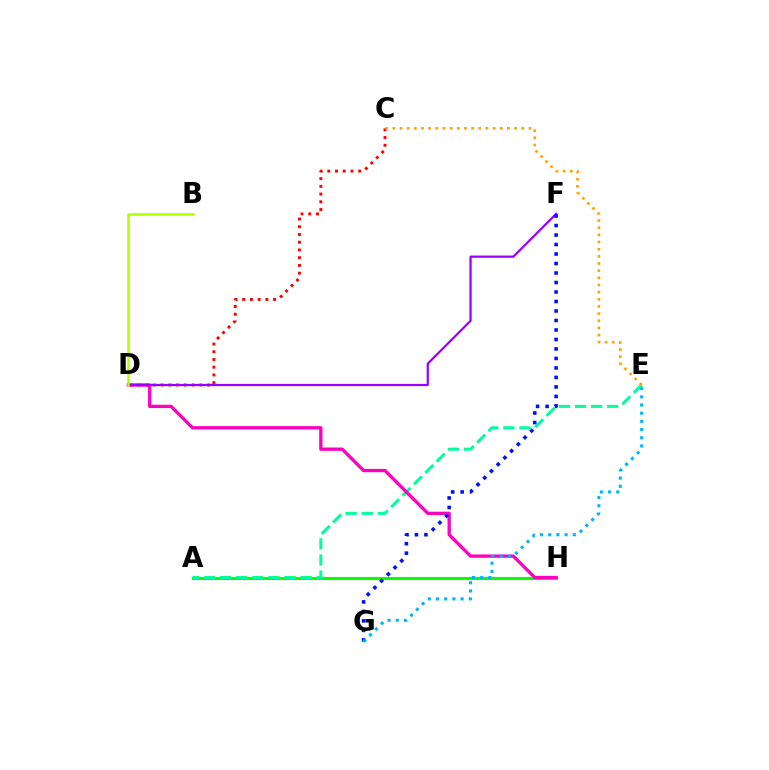{('A', 'H'): [{'color': '#08ff00', 'line_style': 'solid', 'thickness': 2.2}], ('A', 'E'): [{'color': '#00ff9d', 'line_style': 'dashed', 'thickness': 2.19}], ('C', 'D'): [{'color': '#ff0000', 'line_style': 'dotted', 'thickness': 2.1}], ('D', 'H'): [{'color': '#ff00bd', 'line_style': 'solid', 'thickness': 2.39}], ('D', 'F'): [{'color': '#9b00ff', 'line_style': 'solid', 'thickness': 1.61}], ('B', 'D'): [{'color': '#b3ff00', 'line_style': 'solid', 'thickness': 1.82}], ('F', 'G'): [{'color': '#0010ff', 'line_style': 'dotted', 'thickness': 2.58}], ('C', 'E'): [{'color': '#ffa500', 'line_style': 'dotted', 'thickness': 1.95}], ('E', 'G'): [{'color': '#00b5ff', 'line_style': 'dotted', 'thickness': 2.23}]}